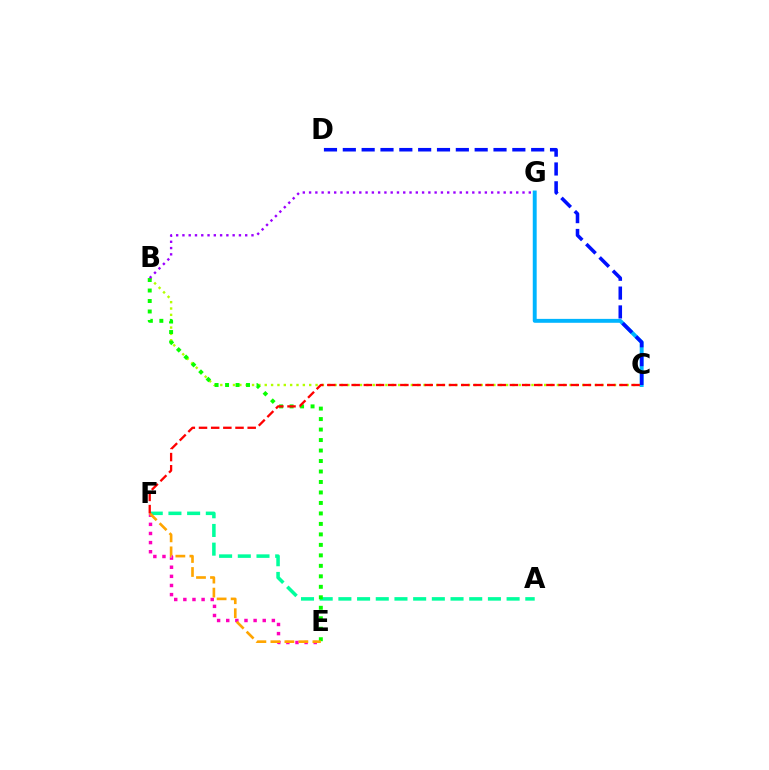{('A', 'F'): [{'color': '#00ff9d', 'line_style': 'dashed', 'thickness': 2.54}], ('B', 'C'): [{'color': '#b3ff00', 'line_style': 'dotted', 'thickness': 1.73}], ('E', 'F'): [{'color': '#ff00bd', 'line_style': 'dotted', 'thickness': 2.48}, {'color': '#ffa500', 'line_style': 'dashed', 'thickness': 1.9}], ('B', 'E'): [{'color': '#08ff00', 'line_style': 'dotted', 'thickness': 2.85}], ('C', 'G'): [{'color': '#00b5ff', 'line_style': 'solid', 'thickness': 2.81}], ('C', 'D'): [{'color': '#0010ff', 'line_style': 'dashed', 'thickness': 2.56}], ('C', 'F'): [{'color': '#ff0000', 'line_style': 'dashed', 'thickness': 1.65}], ('B', 'G'): [{'color': '#9b00ff', 'line_style': 'dotted', 'thickness': 1.71}]}